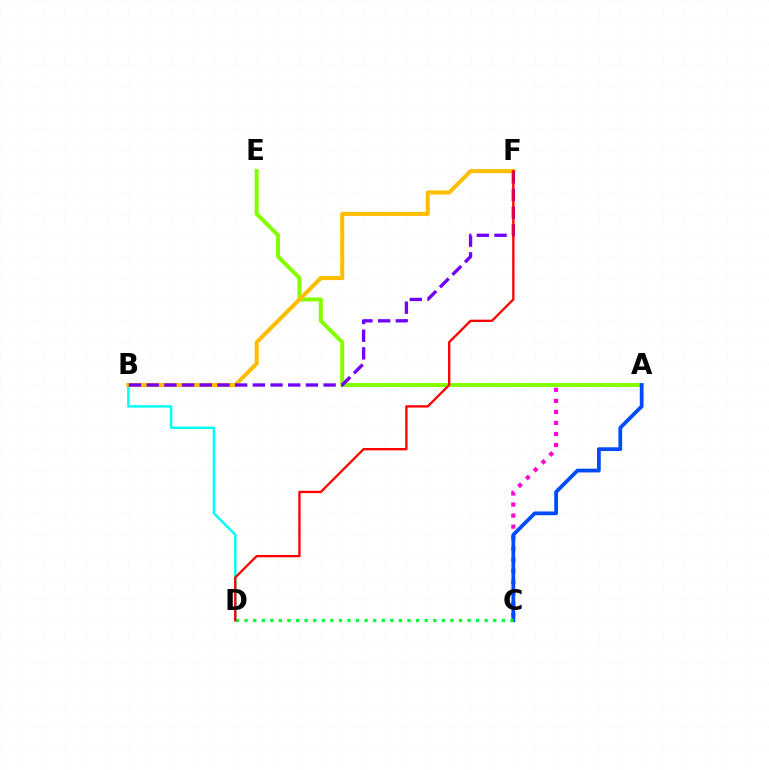{('A', 'C'): [{'color': '#ff00cf', 'line_style': 'dotted', 'thickness': 3.0}, {'color': '#004bff', 'line_style': 'solid', 'thickness': 2.7}], ('A', 'E'): [{'color': '#84ff00', 'line_style': 'solid', 'thickness': 2.89}], ('B', 'D'): [{'color': '#00fff6', 'line_style': 'solid', 'thickness': 1.77}], ('C', 'D'): [{'color': '#00ff39', 'line_style': 'dotted', 'thickness': 2.33}], ('B', 'F'): [{'color': '#ffbd00', 'line_style': 'solid', 'thickness': 2.93}, {'color': '#7200ff', 'line_style': 'dashed', 'thickness': 2.4}], ('D', 'F'): [{'color': '#ff0000', 'line_style': 'solid', 'thickness': 1.69}]}